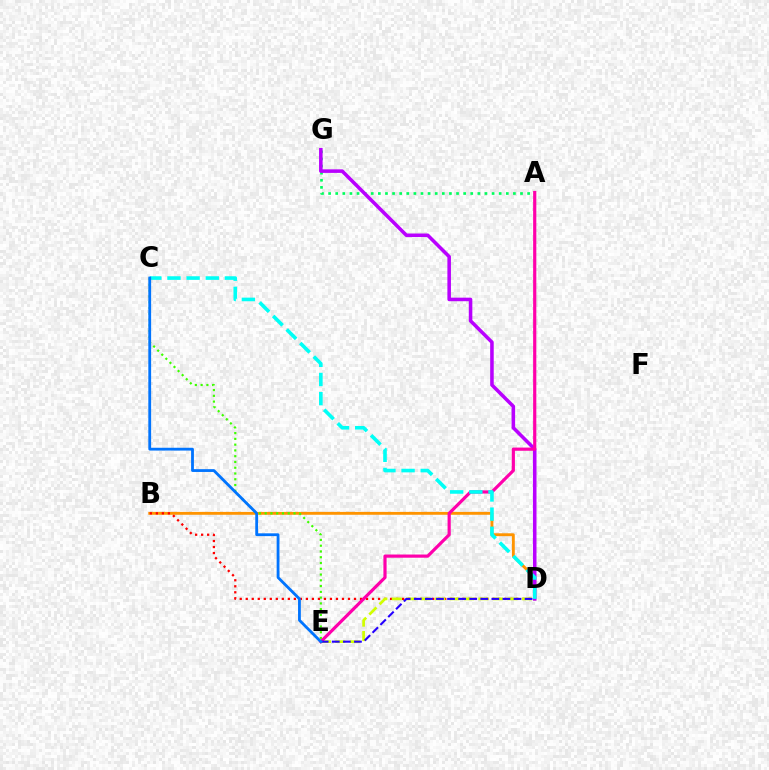{('B', 'D'): [{'color': '#ff9400', 'line_style': 'solid', 'thickness': 2.07}, {'color': '#ff0000', 'line_style': 'dotted', 'thickness': 1.63}], ('C', 'E'): [{'color': '#3dff00', 'line_style': 'dotted', 'thickness': 1.57}, {'color': '#0074ff', 'line_style': 'solid', 'thickness': 2.02}], ('A', 'G'): [{'color': '#00ff5c', 'line_style': 'dotted', 'thickness': 1.93}], ('D', 'G'): [{'color': '#b900ff', 'line_style': 'solid', 'thickness': 2.56}], ('D', 'E'): [{'color': '#d1ff00', 'line_style': 'dashed', 'thickness': 1.96}, {'color': '#2500ff', 'line_style': 'dashed', 'thickness': 1.51}], ('A', 'E'): [{'color': '#ff00ac', 'line_style': 'solid', 'thickness': 2.29}], ('C', 'D'): [{'color': '#00fff6', 'line_style': 'dashed', 'thickness': 2.6}]}